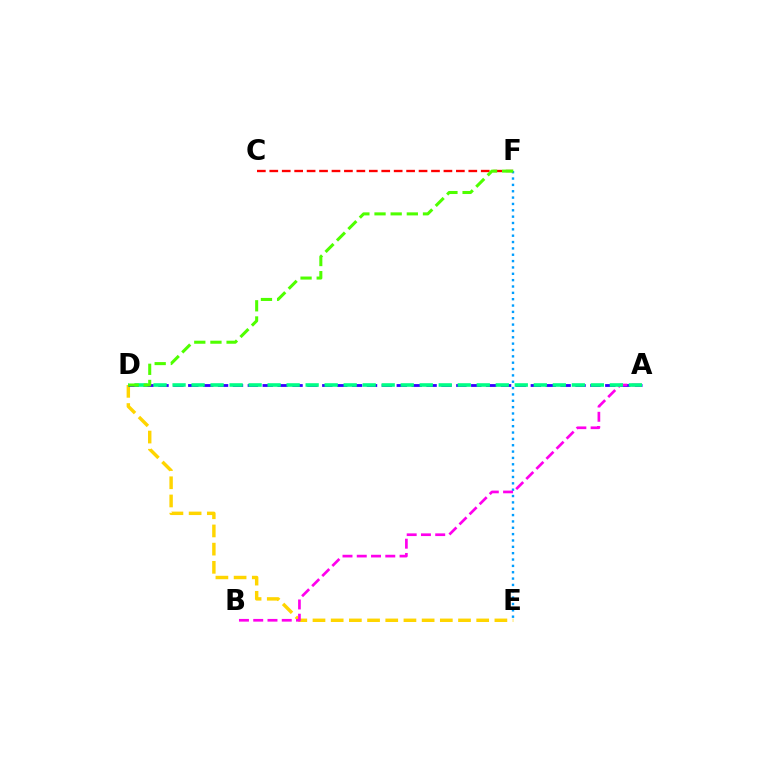{('D', 'E'): [{'color': '#ffd500', 'line_style': 'dashed', 'thickness': 2.47}], ('E', 'F'): [{'color': '#009eff', 'line_style': 'dotted', 'thickness': 1.73}], ('A', 'D'): [{'color': '#3700ff', 'line_style': 'dashed', 'thickness': 2.02}, {'color': '#00ff86', 'line_style': 'dashed', 'thickness': 2.58}], ('C', 'F'): [{'color': '#ff0000', 'line_style': 'dashed', 'thickness': 1.69}], ('A', 'B'): [{'color': '#ff00ed', 'line_style': 'dashed', 'thickness': 1.94}], ('D', 'F'): [{'color': '#4fff00', 'line_style': 'dashed', 'thickness': 2.19}]}